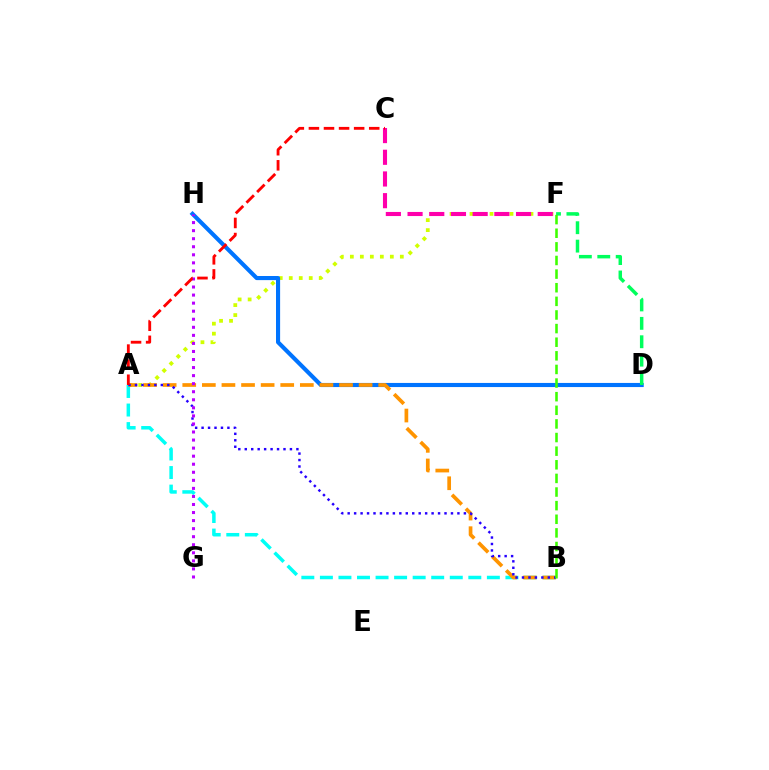{('A', 'F'): [{'color': '#d1ff00', 'line_style': 'dotted', 'thickness': 2.72}], ('D', 'H'): [{'color': '#0074ff', 'line_style': 'solid', 'thickness': 2.96}], ('A', 'B'): [{'color': '#00fff6', 'line_style': 'dashed', 'thickness': 2.52}, {'color': '#ff9400', 'line_style': 'dashed', 'thickness': 2.66}, {'color': '#2500ff', 'line_style': 'dotted', 'thickness': 1.75}], ('G', 'H'): [{'color': '#b900ff', 'line_style': 'dotted', 'thickness': 2.19}], ('D', 'F'): [{'color': '#00ff5c', 'line_style': 'dashed', 'thickness': 2.5}], ('C', 'F'): [{'color': '#ff00ac', 'line_style': 'dashed', 'thickness': 2.95}], ('A', 'C'): [{'color': '#ff0000', 'line_style': 'dashed', 'thickness': 2.05}], ('B', 'F'): [{'color': '#3dff00', 'line_style': 'dashed', 'thickness': 1.85}]}